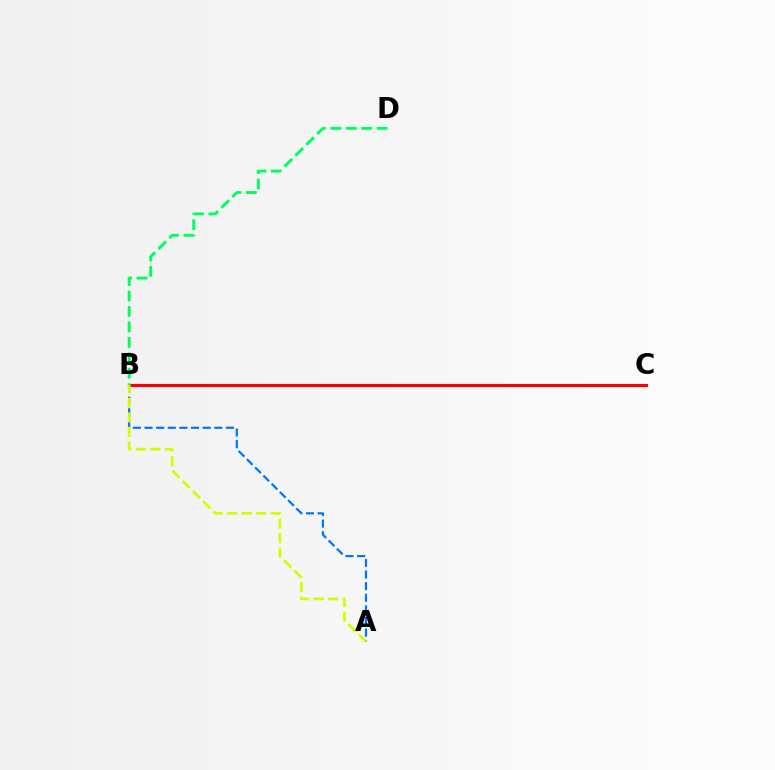{('A', 'B'): [{'color': '#0074ff', 'line_style': 'dashed', 'thickness': 1.58}, {'color': '#d1ff00', 'line_style': 'dashed', 'thickness': 1.97}], ('B', 'C'): [{'color': '#b900ff', 'line_style': 'dashed', 'thickness': 1.87}, {'color': '#ff0000', 'line_style': 'solid', 'thickness': 2.23}], ('B', 'D'): [{'color': '#00ff5c', 'line_style': 'dashed', 'thickness': 2.1}]}